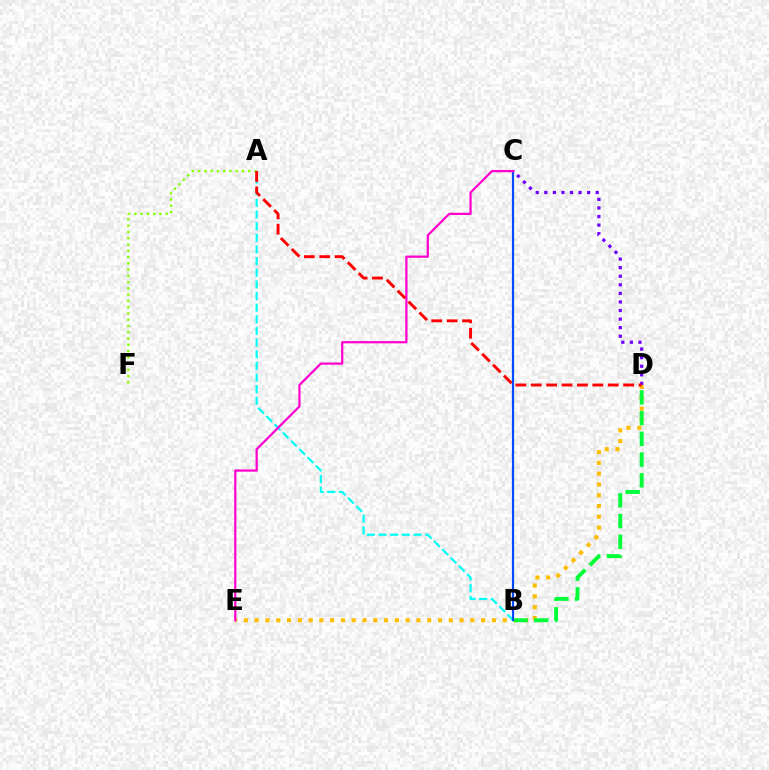{('A', 'F'): [{'color': '#84ff00', 'line_style': 'dotted', 'thickness': 1.7}], ('A', 'B'): [{'color': '#00fff6', 'line_style': 'dashed', 'thickness': 1.58}], ('D', 'E'): [{'color': '#ffbd00', 'line_style': 'dotted', 'thickness': 2.93}], ('B', 'D'): [{'color': '#00ff39', 'line_style': 'dashed', 'thickness': 2.81}], ('B', 'C'): [{'color': '#004bff', 'line_style': 'solid', 'thickness': 1.58}], ('C', 'D'): [{'color': '#7200ff', 'line_style': 'dotted', 'thickness': 2.33}], ('C', 'E'): [{'color': '#ff00cf', 'line_style': 'solid', 'thickness': 1.61}], ('A', 'D'): [{'color': '#ff0000', 'line_style': 'dashed', 'thickness': 2.09}]}